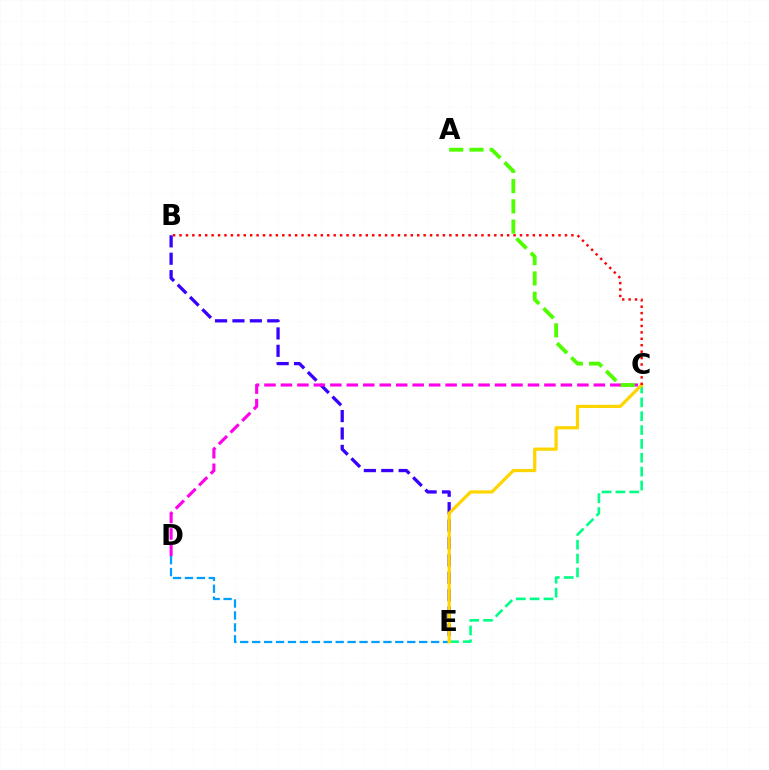{('B', 'E'): [{'color': '#3700ff', 'line_style': 'dashed', 'thickness': 2.36}], ('C', 'E'): [{'color': '#00ff86', 'line_style': 'dashed', 'thickness': 1.88}, {'color': '#ffd500', 'line_style': 'solid', 'thickness': 2.32}], ('D', 'E'): [{'color': '#009eff', 'line_style': 'dashed', 'thickness': 1.62}], ('C', 'D'): [{'color': '#ff00ed', 'line_style': 'dashed', 'thickness': 2.24}], ('A', 'C'): [{'color': '#4fff00', 'line_style': 'dashed', 'thickness': 2.75}], ('B', 'C'): [{'color': '#ff0000', 'line_style': 'dotted', 'thickness': 1.75}]}